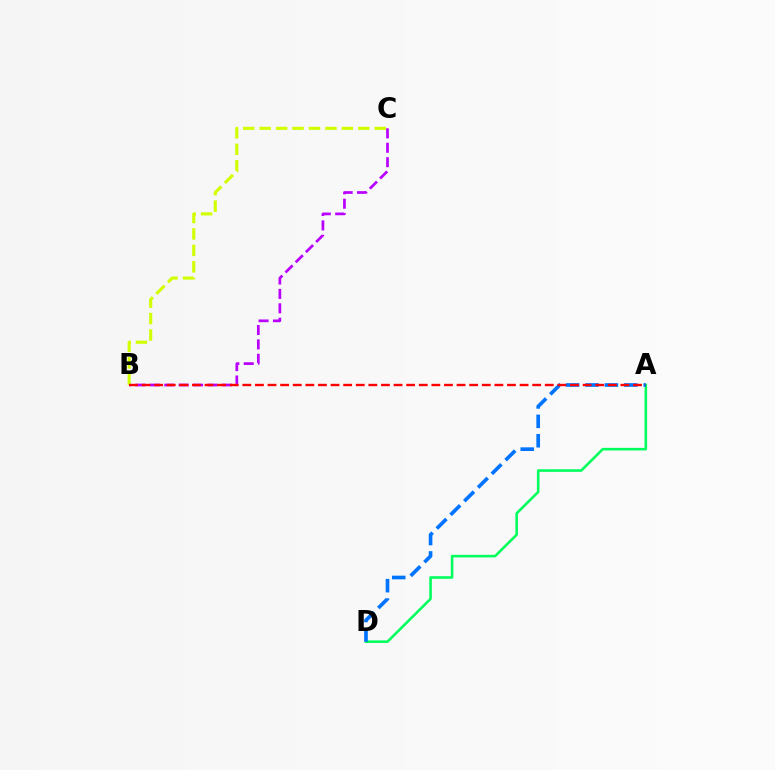{('A', 'D'): [{'color': '#00ff5c', 'line_style': 'solid', 'thickness': 1.86}, {'color': '#0074ff', 'line_style': 'dashed', 'thickness': 2.64}], ('B', 'C'): [{'color': '#b900ff', 'line_style': 'dashed', 'thickness': 1.96}, {'color': '#d1ff00', 'line_style': 'dashed', 'thickness': 2.23}], ('A', 'B'): [{'color': '#ff0000', 'line_style': 'dashed', 'thickness': 1.71}]}